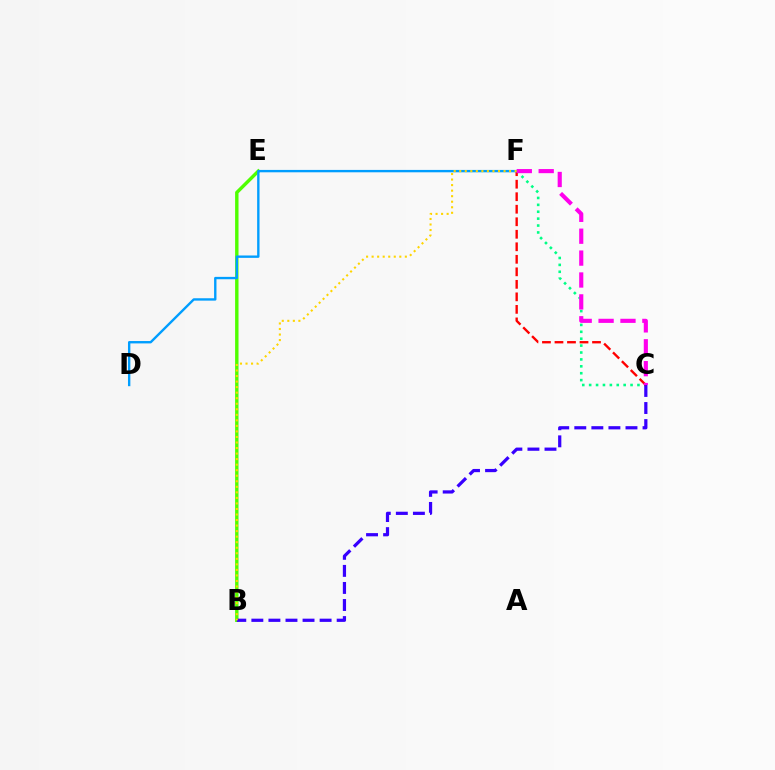{('B', 'E'): [{'color': '#4fff00', 'line_style': 'solid', 'thickness': 2.46}], ('C', 'F'): [{'color': '#00ff86', 'line_style': 'dotted', 'thickness': 1.87}, {'color': '#ff0000', 'line_style': 'dashed', 'thickness': 1.7}, {'color': '#ff00ed', 'line_style': 'dashed', 'thickness': 2.97}], ('B', 'C'): [{'color': '#3700ff', 'line_style': 'dashed', 'thickness': 2.32}], ('D', 'F'): [{'color': '#009eff', 'line_style': 'solid', 'thickness': 1.71}], ('B', 'F'): [{'color': '#ffd500', 'line_style': 'dotted', 'thickness': 1.5}]}